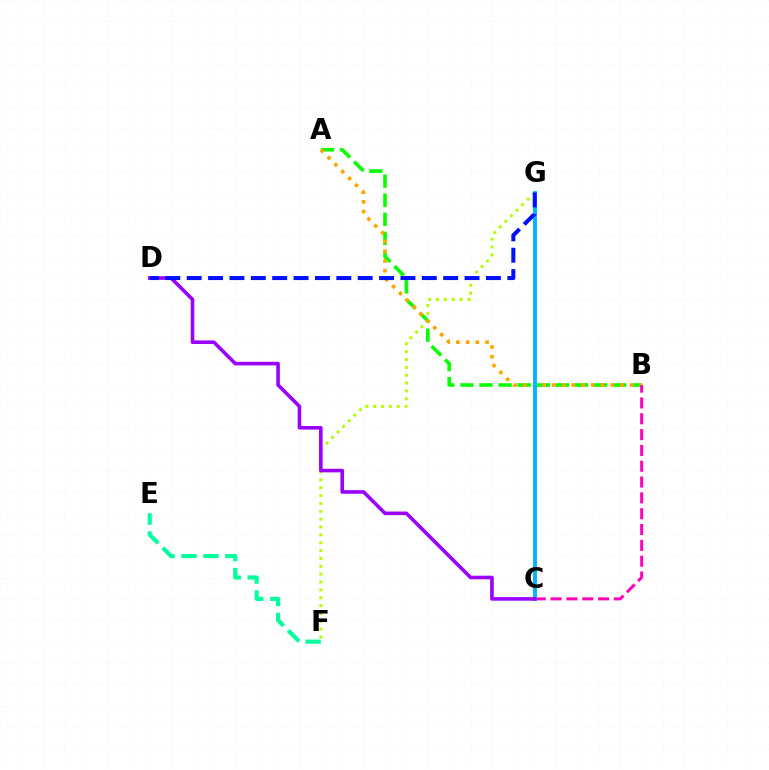{('A', 'B'): [{'color': '#08ff00', 'line_style': 'dashed', 'thickness': 2.59}, {'color': '#ffa500', 'line_style': 'dotted', 'thickness': 2.64}], ('F', 'G'): [{'color': '#b3ff00', 'line_style': 'dotted', 'thickness': 2.14}], ('E', 'F'): [{'color': '#00ff9d', 'line_style': 'dashed', 'thickness': 2.98}], ('B', 'C'): [{'color': '#ff00bd', 'line_style': 'dashed', 'thickness': 2.15}], ('C', 'G'): [{'color': '#ff0000', 'line_style': 'dotted', 'thickness': 1.51}, {'color': '#00b5ff', 'line_style': 'solid', 'thickness': 2.78}], ('C', 'D'): [{'color': '#9b00ff', 'line_style': 'solid', 'thickness': 2.59}], ('D', 'G'): [{'color': '#0010ff', 'line_style': 'dashed', 'thickness': 2.9}]}